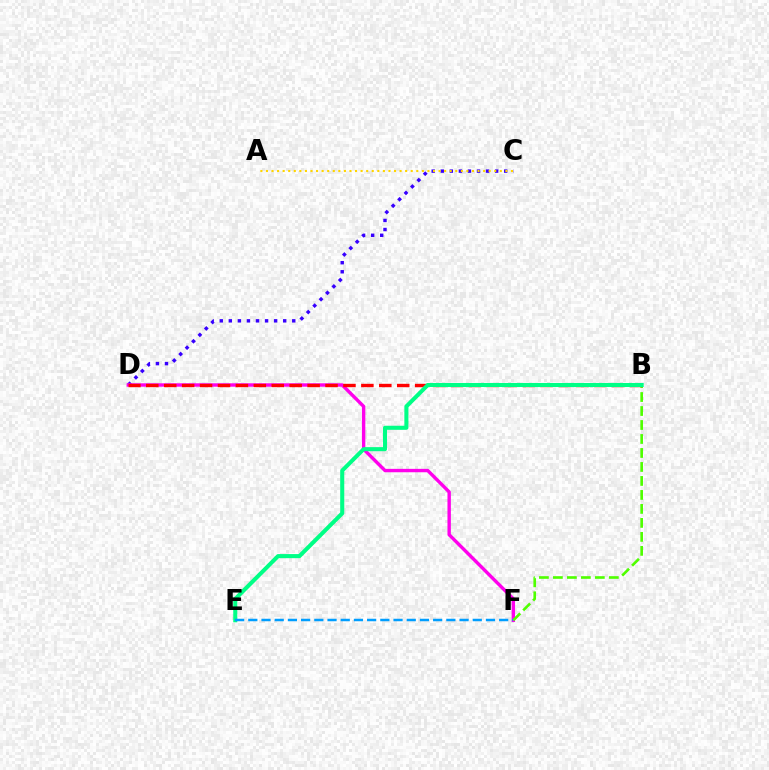{('C', 'D'): [{'color': '#3700ff', 'line_style': 'dotted', 'thickness': 2.46}], ('A', 'C'): [{'color': '#ffd500', 'line_style': 'dotted', 'thickness': 1.51}], ('D', 'F'): [{'color': '#ff00ed', 'line_style': 'solid', 'thickness': 2.45}], ('B', 'F'): [{'color': '#4fff00', 'line_style': 'dashed', 'thickness': 1.9}], ('B', 'D'): [{'color': '#ff0000', 'line_style': 'dashed', 'thickness': 2.43}], ('B', 'E'): [{'color': '#00ff86', 'line_style': 'solid', 'thickness': 2.93}], ('E', 'F'): [{'color': '#009eff', 'line_style': 'dashed', 'thickness': 1.79}]}